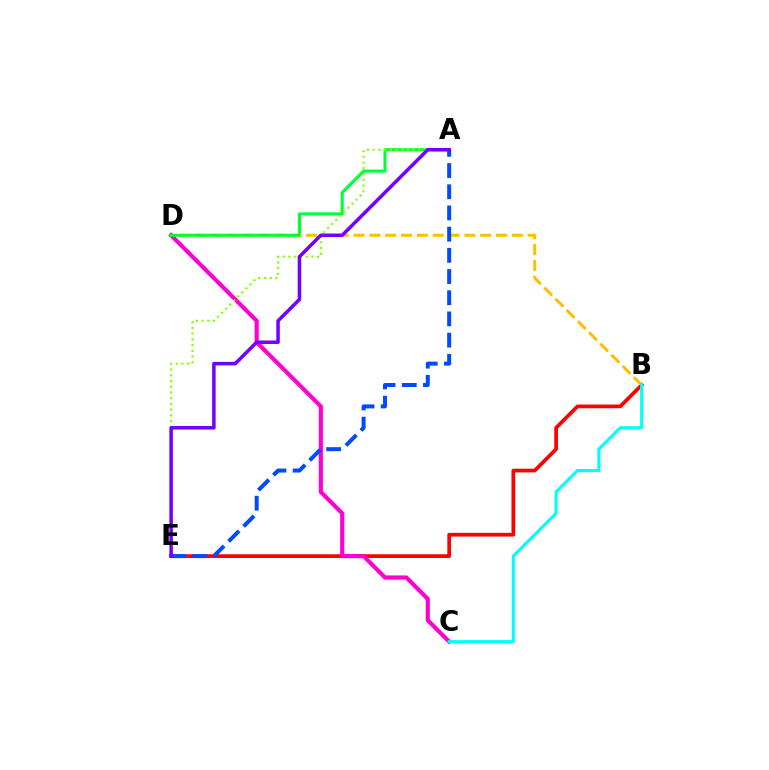{('B', 'E'): [{'color': '#ff0000', 'line_style': 'solid', 'thickness': 2.67}], ('B', 'D'): [{'color': '#ffbd00', 'line_style': 'dashed', 'thickness': 2.15}], ('C', 'D'): [{'color': '#ff00cf', 'line_style': 'solid', 'thickness': 2.98}], ('A', 'D'): [{'color': '#00ff39', 'line_style': 'solid', 'thickness': 2.2}], ('B', 'C'): [{'color': '#00fff6', 'line_style': 'solid', 'thickness': 2.27}], ('A', 'E'): [{'color': '#84ff00', 'line_style': 'dotted', 'thickness': 1.56}, {'color': '#004bff', 'line_style': 'dashed', 'thickness': 2.88}, {'color': '#7200ff', 'line_style': 'solid', 'thickness': 2.53}]}